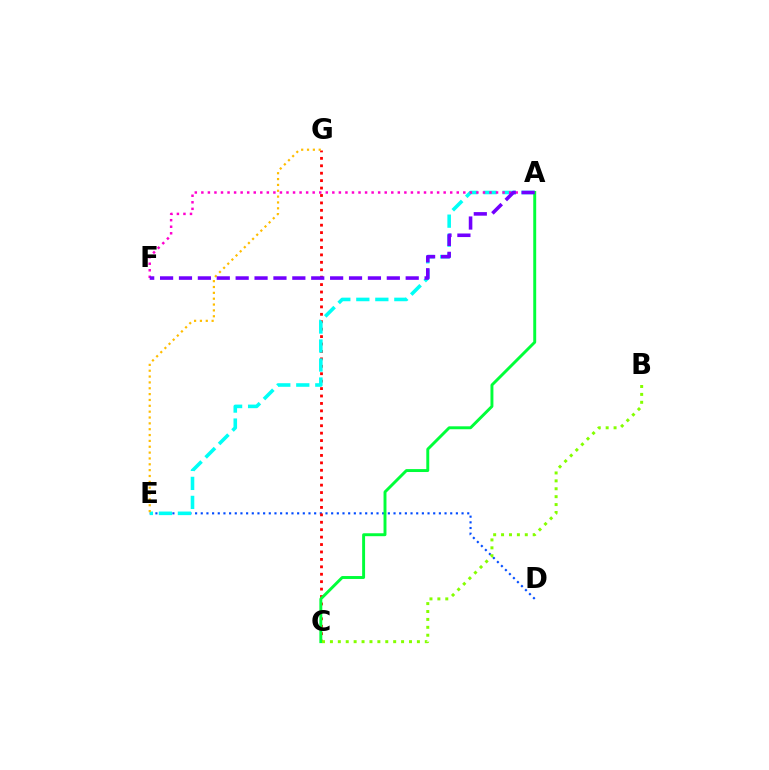{('D', 'E'): [{'color': '#004bff', 'line_style': 'dotted', 'thickness': 1.54}], ('C', 'G'): [{'color': '#ff0000', 'line_style': 'dotted', 'thickness': 2.02}], ('A', 'E'): [{'color': '#00fff6', 'line_style': 'dashed', 'thickness': 2.58}], ('A', 'F'): [{'color': '#ff00cf', 'line_style': 'dotted', 'thickness': 1.78}, {'color': '#7200ff', 'line_style': 'dashed', 'thickness': 2.57}], ('E', 'G'): [{'color': '#ffbd00', 'line_style': 'dotted', 'thickness': 1.59}], ('A', 'C'): [{'color': '#00ff39', 'line_style': 'solid', 'thickness': 2.11}], ('B', 'C'): [{'color': '#84ff00', 'line_style': 'dotted', 'thickness': 2.15}]}